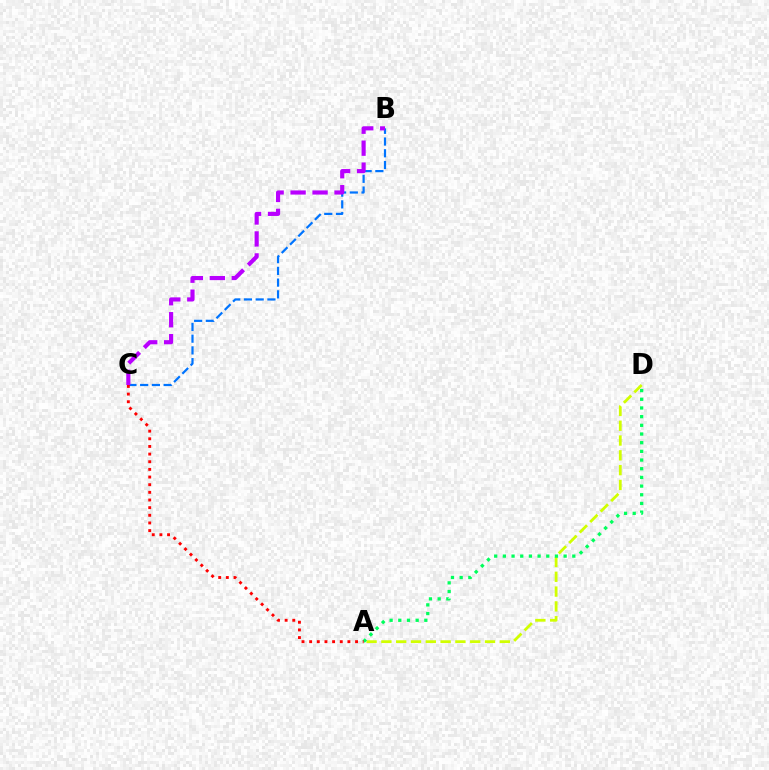{('B', 'C'): [{'color': '#0074ff', 'line_style': 'dashed', 'thickness': 1.59}, {'color': '#b900ff', 'line_style': 'dashed', 'thickness': 2.98}], ('A', 'D'): [{'color': '#d1ff00', 'line_style': 'dashed', 'thickness': 2.01}, {'color': '#00ff5c', 'line_style': 'dotted', 'thickness': 2.36}], ('A', 'C'): [{'color': '#ff0000', 'line_style': 'dotted', 'thickness': 2.08}]}